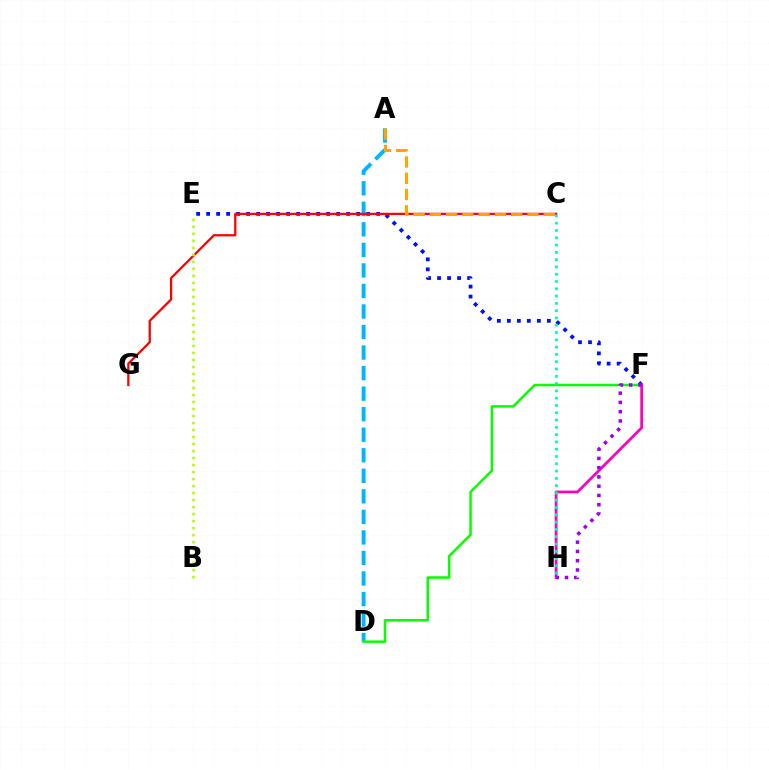{('E', 'F'): [{'color': '#0010ff', 'line_style': 'dotted', 'thickness': 2.72}], ('A', 'D'): [{'color': '#00b5ff', 'line_style': 'dashed', 'thickness': 2.79}], ('D', 'F'): [{'color': '#08ff00', 'line_style': 'solid', 'thickness': 1.8}], ('F', 'H'): [{'color': '#ff00bd', 'line_style': 'solid', 'thickness': 1.98}, {'color': '#9b00ff', 'line_style': 'dotted', 'thickness': 2.52}], ('C', 'G'): [{'color': '#ff0000', 'line_style': 'solid', 'thickness': 1.63}], ('A', 'C'): [{'color': '#ffa500', 'line_style': 'dashed', 'thickness': 2.21}], ('B', 'E'): [{'color': '#b3ff00', 'line_style': 'dotted', 'thickness': 1.9}], ('C', 'H'): [{'color': '#00ff9d', 'line_style': 'dotted', 'thickness': 1.98}]}